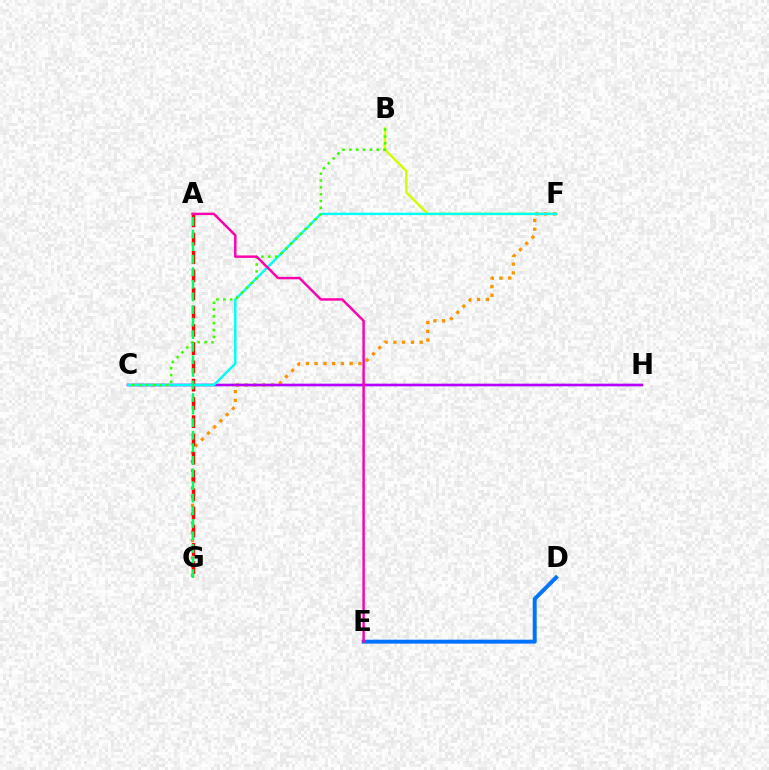{('B', 'F'): [{'color': '#d1ff00', 'line_style': 'solid', 'thickness': 1.76}], ('F', 'G'): [{'color': '#ff9400', 'line_style': 'dotted', 'thickness': 2.38}], ('C', 'H'): [{'color': '#2500ff', 'line_style': 'solid', 'thickness': 1.58}, {'color': '#b900ff', 'line_style': 'solid', 'thickness': 1.79}], ('A', 'G'): [{'color': '#ff0000', 'line_style': 'dashed', 'thickness': 2.48}, {'color': '#00ff5c', 'line_style': 'dashed', 'thickness': 1.71}], ('D', 'E'): [{'color': '#0074ff', 'line_style': 'solid', 'thickness': 2.84}], ('C', 'F'): [{'color': '#00fff6', 'line_style': 'solid', 'thickness': 1.76}], ('B', 'C'): [{'color': '#3dff00', 'line_style': 'dotted', 'thickness': 1.86}], ('A', 'E'): [{'color': '#ff00ac', 'line_style': 'solid', 'thickness': 1.76}]}